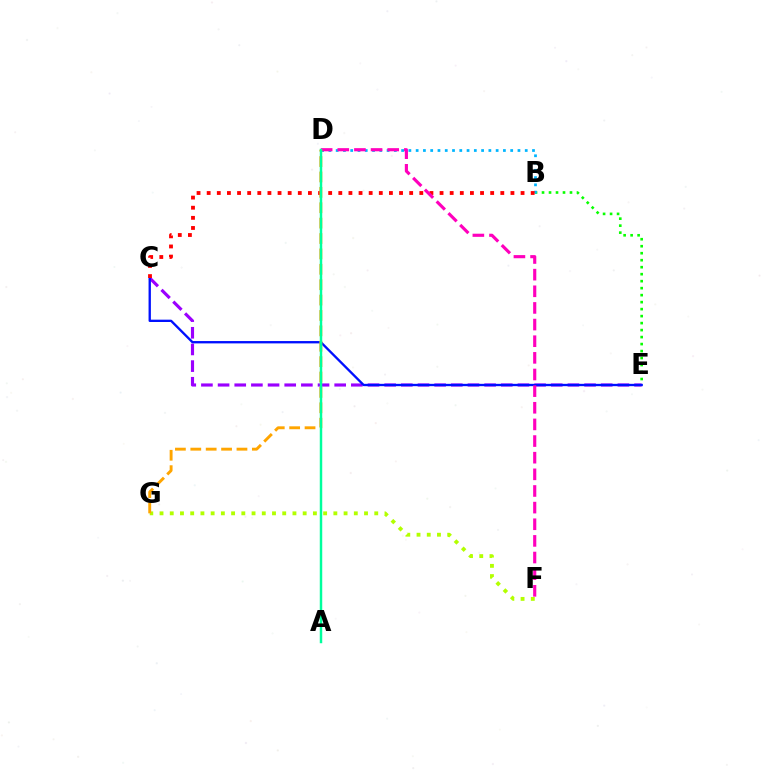{('B', 'E'): [{'color': '#08ff00', 'line_style': 'dotted', 'thickness': 1.9}], ('C', 'E'): [{'color': '#9b00ff', 'line_style': 'dashed', 'thickness': 2.26}, {'color': '#0010ff', 'line_style': 'solid', 'thickness': 1.68}], ('B', 'D'): [{'color': '#00b5ff', 'line_style': 'dotted', 'thickness': 1.98}], ('F', 'G'): [{'color': '#b3ff00', 'line_style': 'dotted', 'thickness': 2.78}], ('B', 'C'): [{'color': '#ff0000', 'line_style': 'dotted', 'thickness': 2.75}], ('D', 'F'): [{'color': '#ff00bd', 'line_style': 'dashed', 'thickness': 2.26}], ('D', 'G'): [{'color': '#ffa500', 'line_style': 'dashed', 'thickness': 2.09}], ('A', 'D'): [{'color': '#00ff9d', 'line_style': 'solid', 'thickness': 1.77}]}